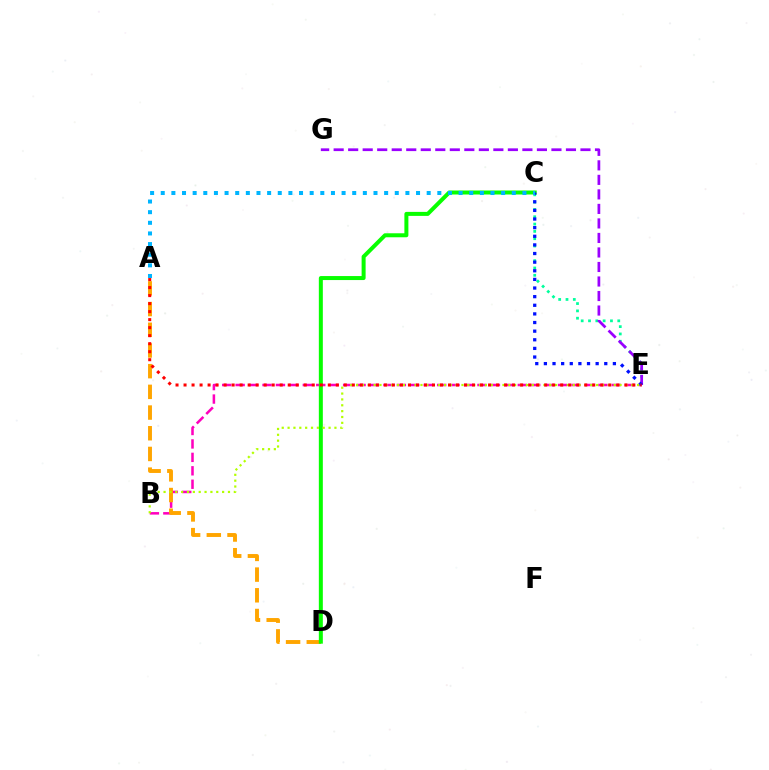{('B', 'E'): [{'color': '#ff00bd', 'line_style': 'dashed', 'thickness': 1.83}, {'color': '#b3ff00', 'line_style': 'dotted', 'thickness': 1.59}], ('C', 'E'): [{'color': '#00ff9d', 'line_style': 'dotted', 'thickness': 1.99}, {'color': '#0010ff', 'line_style': 'dotted', 'thickness': 2.34}], ('A', 'D'): [{'color': '#ffa500', 'line_style': 'dashed', 'thickness': 2.81}], ('E', 'G'): [{'color': '#9b00ff', 'line_style': 'dashed', 'thickness': 1.97}], ('C', 'D'): [{'color': '#08ff00', 'line_style': 'solid', 'thickness': 2.88}], ('A', 'C'): [{'color': '#00b5ff', 'line_style': 'dotted', 'thickness': 2.89}], ('A', 'E'): [{'color': '#ff0000', 'line_style': 'dotted', 'thickness': 2.18}]}